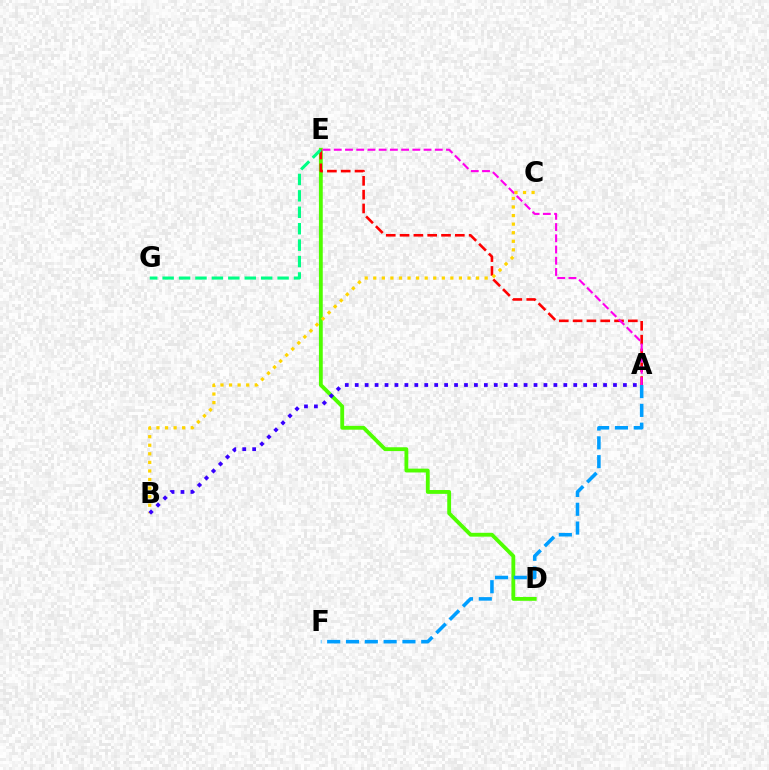{('D', 'E'): [{'color': '#4fff00', 'line_style': 'solid', 'thickness': 2.76}], ('A', 'F'): [{'color': '#009eff', 'line_style': 'dashed', 'thickness': 2.56}], ('A', 'E'): [{'color': '#ff0000', 'line_style': 'dashed', 'thickness': 1.88}, {'color': '#ff00ed', 'line_style': 'dashed', 'thickness': 1.52}], ('B', 'C'): [{'color': '#ffd500', 'line_style': 'dotted', 'thickness': 2.33}], ('E', 'G'): [{'color': '#00ff86', 'line_style': 'dashed', 'thickness': 2.23}], ('A', 'B'): [{'color': '#3700ff', 'line_style': 'dotted', 'thickness': 2.7}]}